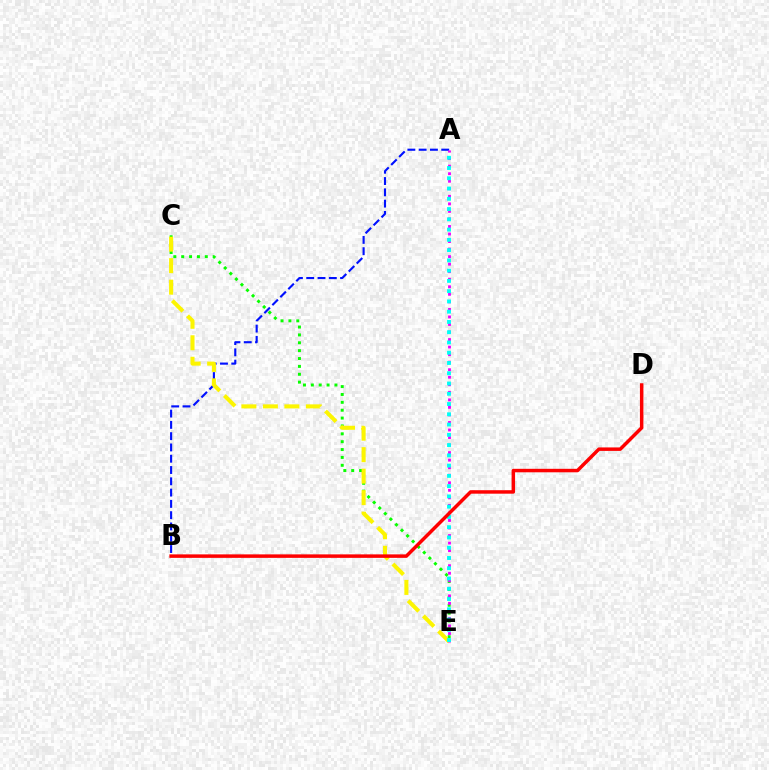{('C', 'E'): [{'color': '#08ff00', 'line_style': 'dotted', 'thickness': 2.14}, {'color': '#fcf500', 'line_style': 'dashed', 'thickness': 2.92}], ('A', 'B'): [{'color': '#0010ff', 'line_style': 'dashed', 'thickness': 1.53}], ('A', 'E'): [{'color': '#ee00ff', 'line_style': 'dotted', 'thickness': 2.05}, {'color': '#00fff6', 'line_style': 'dotted', 'thickness': 2.79}], ('B', 'D'): [{'color': '#ff0000', 'line_style': 'solid', 'thickness': 2.5}]}